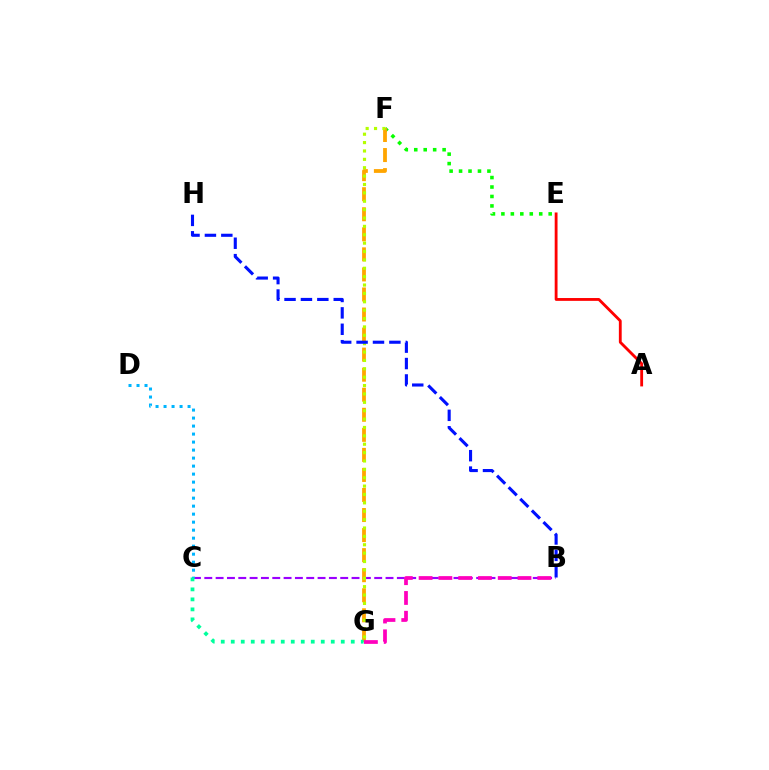{('E', 'F'): [{'color': '#08ff00', 'line_style': 'dotted', 'thickness': 2.57}], ('B', 'C'): [{'color': '#9b00ff', 'line_style': 'dashed', 'thickness': 1.54}], ('F', 'G'): [{'color': '#ffa500', 'line_style': 'dashed', 'thickness': 2.72}, {'color': '#b3ff00', 'line_style': 'dotted', 'thickness': 2.28}], ('A', 'E'): [{'color': '#ff0000', 'line_style': 'solid', 'thickness': 2.04}], ('B', 'H'): [{'color': '#0010ff', 'line_style': 'dashed', 'thickness': 2.23}], ('C', 'D'): [{'color': '#00b5ff', 'line_style': 'dotted', 'thickness': 2.18}], ('B', 'G'): [{'color': '#ff00bd', 'line_style': 'dashed', 'thickness': 2.69}], ('C', 'G'): [{'color': '#00ff9d', 'line_style': 'dotted', 'thickness': 2.72}]}